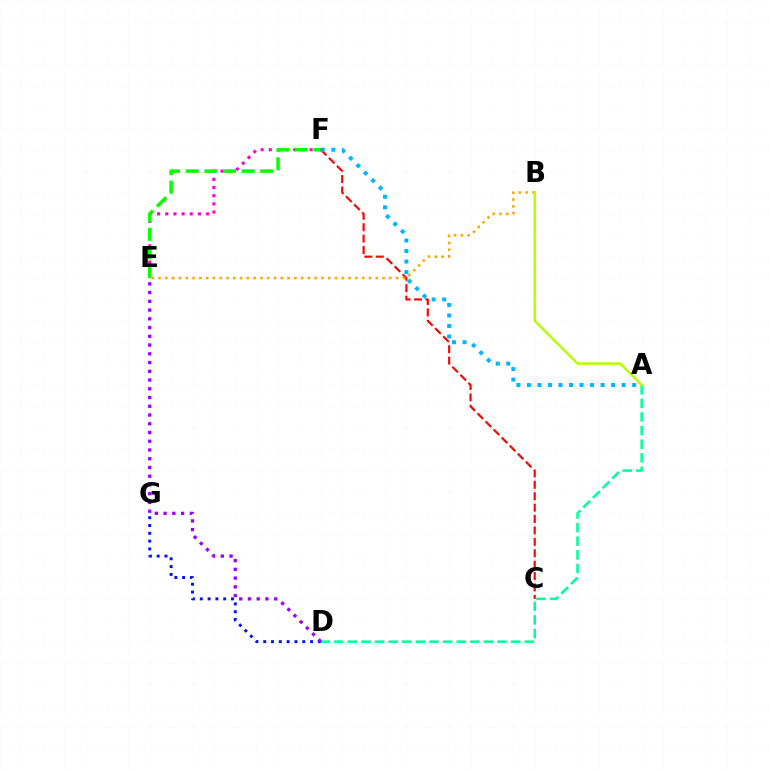{('E', 'F'): [{'color': '#ff00bd', 'line_style': 'dotted', 'thickness': 2.22}, {'color': '#08ff00', 'line_style': 'dashed', 'thickness': 2.53}], ('C', 'F'): [{'color': '#ff0000', 'line_style': 'dashed', 'thickness': 1.55}], ('A', 'D'): [{'color': '#00ff9d', 'line_style': 'dashed', 'thickness': 1.85}], ('B', 'E'): [{'color': '#ffa500', 'line_style': 'dotted', 'thickness': 1.84}], ('D', 'G'): [{'color': '#0010ff', 'line_style': 'dotted', 'thickness': 2.12}], ('A', 'B'): [{'color': '#b3ff00', 'line_style': 'solid', 'thickness': 1.72}], ('A', 'F'): [{'color': '#00b5ff', 'line_style': 'dotted', 'thickness': 2.86}], ('D', 'E'): [{'color': '#9b00ff', 'line_style': 'dotted', 'thickness': 2.38}]}